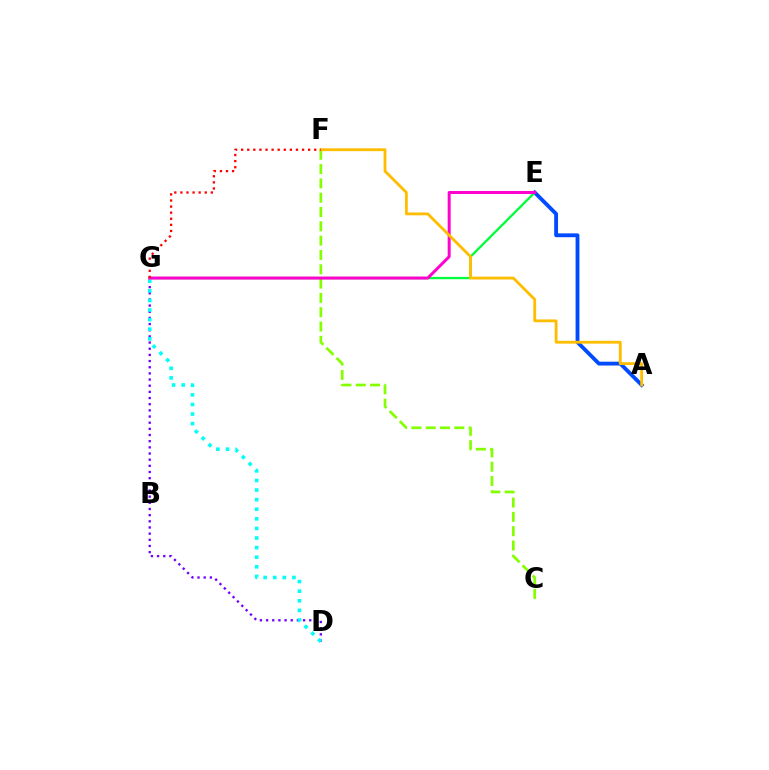{('D', 'G'): [{'color': '#7200ff', 'line_style': 'dotted', 'thickness': 1.67}, {'color': '#00fff6', 'line_style': 'dotted', 'thickness': 2.61}], ('A', 'E'): [{'color': '#004bff', 'line_style': 'solid', 'thickness': 2.76}], ('C', 'F'): [{'color': '#84ff00', 'line_style': 'dashed', 'thickness': 1.94}], ('E', 'G'): [{'color': '#00ff39', 'line_style': 'solid', 'thickness': 1.65}, {'color': '#ff00cf', 'line_style': 'solid', 'thickness': 2.15}], ('A', 'F'): [{'color': '#ffbd00', 'line_style': 'solid', 'thickness': 2.03}], ('F', 'G'): [{'color': '#ff0000', 'line_style': 'dotted', 'thickness': 1.65}]}